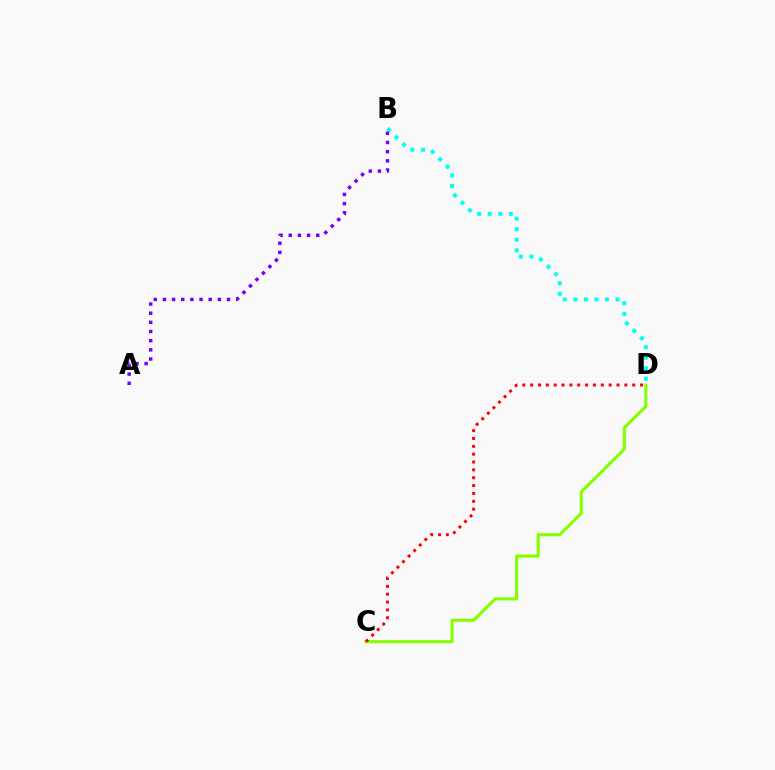{('C', 'D'): [{'color': '#84ff00', 'line_style': 'solid', 'thickness': 2.22}, {'color': '#ff0000', 'line_style': 'dotted', 'thickness': 2.13}], ('B', 'D'): [{'color': '#00fff6', 'line_style': 'dotted', 'thickness': 2.87}], ('A', 'B'): [{'color': '#7200ff', 'line_style': 'dotted', 'thickness': 2.49}]}